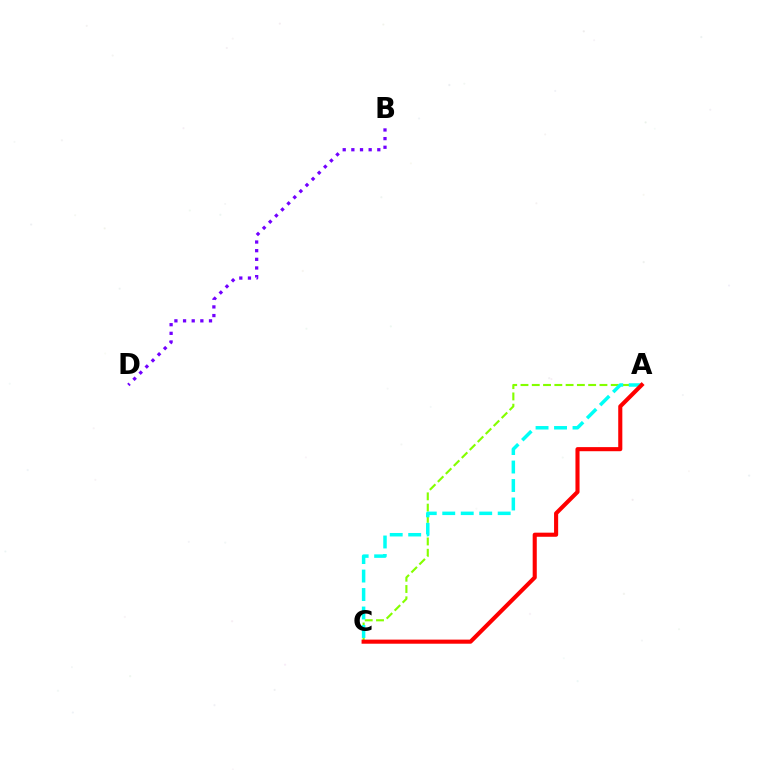{('A', 'C'): [{'color': '#84ff00', 'line_style': 'dashed', 'thickness': 1.53}, {'color': '#00fff6', 'line_style': 'dashed', 'thickness': 2.51}, {'color': '#ff0000', 'line_style': 'solid', 'thickness': 2.95}], ('B', 'D'): [{'color': '#7200ff', 'line_style': 'dotted', 'thickness': 2.35}]}